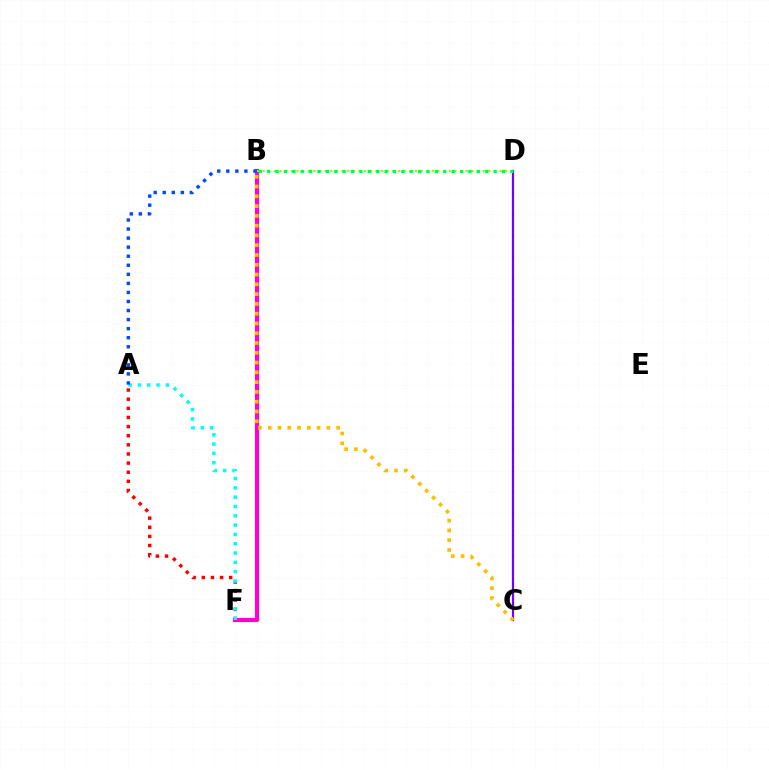{('C', 'D'): [{'color': '#7200ff', 'line_style': 'solid', 'thickness': 1.6}], ('B', 'F'): [{'color': '#ff00cf', 'line_style': 'solid', 'thickness': 3.0}], ('A', 'F'): [{'color': '#ff0000', 'line_style': 'dotted', 'thickness': 2.48}, {'color': '#00fff6', 'line_style': 'dotted', 'thickness': 2.53}], ('A', 'B'): [{'color': '#004bff', 'line_style': 'dotted', 'thickness': 2.46}], ('B', 'D'): [{'color': '#84ff00', 'line_style': 'dotted', 'thickness': 1.53}, {'color': '#00ff39', 'line_style': 'dotted', 'thickness': 2.28}], ('B', 'C'): [{'color': '#ffbd00', 'line_style': 'dotted', 'thickness': 2.66}]}